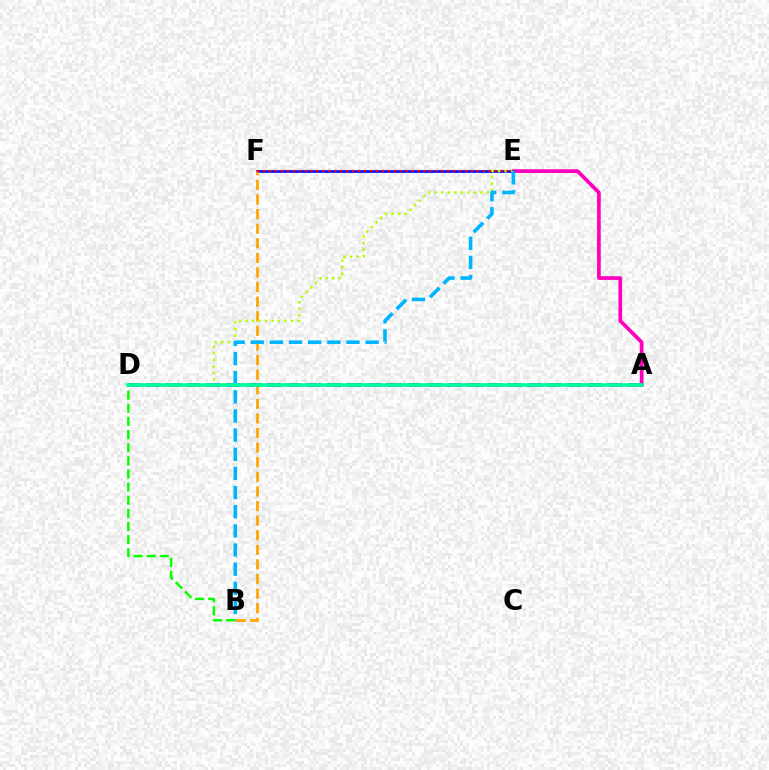{('A', 'E'): [{'color': '#ff00bd', 'line_style': 'solid', 'thickness': 2.67}], ('E', 'F'): [{'color': '#0010ff', 'line_style': 'solid', 'thickness': 1.96}, {'color': '#ff0000', 'line_style': 'dotted', 'thickness': 1.61}], ('B', 'D'): [{'color': '#08ff00', 'line_style': 'dashed', 'thickness': 1.78}], ('B', 'F'): [{'color': '#ffa500', 'line_style': 'dashed', 'thickness': 1.98}], ('A', 'D'): [{'color': '#9b00ff', 'line_style': 'dashed', 'thickness': 2.73}, {'color': '#00ff9d', 'line_style': 'solid', 'thickness': 2.64}], ('D', 'E'): [{'color': '#b3ff00', 'line_style': 'dotted', 'thickness': 1.77}], ('B', 'E'): [{'color': '#00b5ff', 'line_style': 'dashed', 'thickness': 2.6}]}